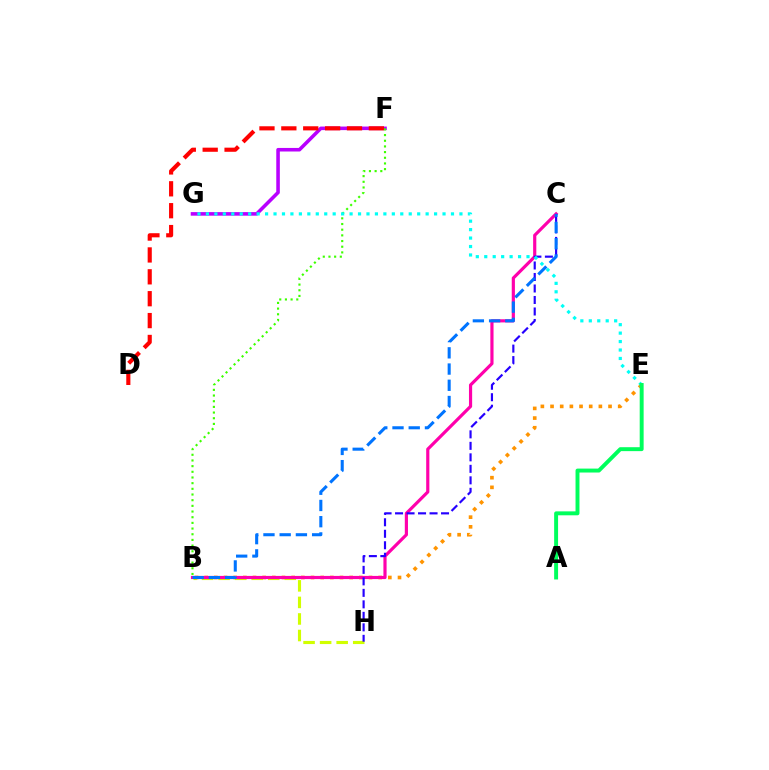{('F', 'G'): [{'color': '#b900ff', 'line_style': 'solid', 'thickness': 2.57}], ('B', 'E'): [{'color': '#ff9400', 'line_style': 'dotted', 'thickness': 2.63}], ('B', 'H'): [{'color': '#d1ff00', 'line_style': 'dashed', 'thickness': 2.25}], ('B', 'C'): [{'color': '#ff00ac', 'line_style': 'solid', 'thickness': 2.28}, {'color': '#0074ff', 'line_style': 'dashed', 'thickness': 2.2}], ('C', 'H'): [{'color': '#2500ff', 'line_style': 'dashed', 'thickness': 1.56}], ('D', 'F'): [{'color': '#ff0000', 'line_style': 'dashed', 'thickness': 2.97}], ('B', 'F'): [{'color': '#3dff00', 'line_style': 'dotted', 'thickness': 1.54}], ('E', 'G'): [{'color': '#00fff6', 'line_style': 'dotted', 'thickness': 2.3}], ('A', 'E'): [{'color': '#00ff5c', 'line_style': 'solid', 'thickness': 2.83}]}